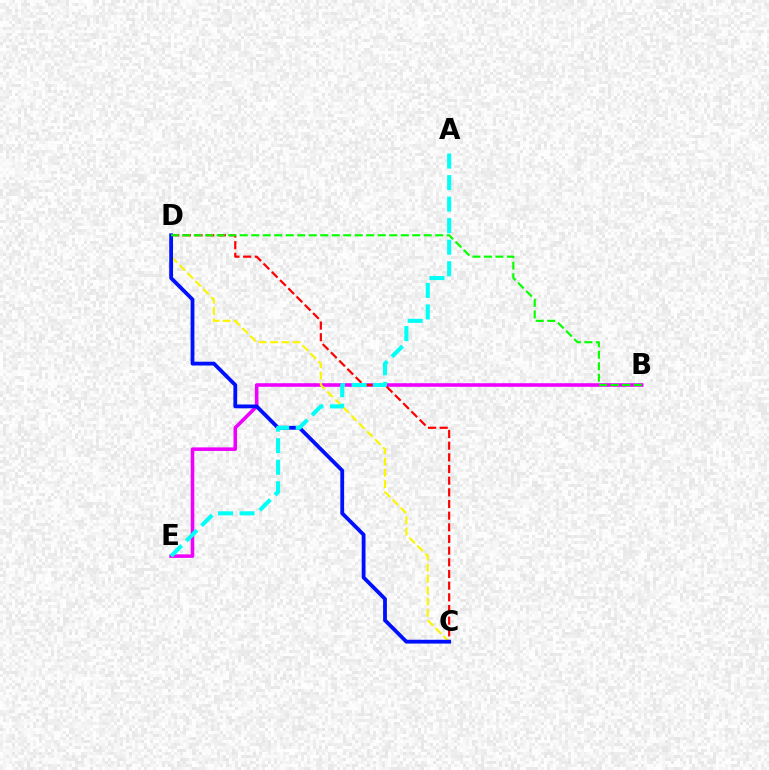{('B', 'E'): [{'color': '#ee00ff', 'line_style': 'solid', 'thickness': 2.57}], ('C', 'D'): [{'color': '#fcf500', 'line_style': 'dashed', 'thickness': 1.53}, {'color': '#ff0000', 'line_style': 'dashed', 'thickness': 1.58}, {'color': '#0010ff', 'line_style': 'solid', 'thickness': 2.74}], ('A', 'E'): [{'color': '#00fff6', 'line_style': 'dashed', 'thickness': 2.93}], ('B', 'D'): [{'color': '#08ff00', 'line_style': 'dashed', 'thickness': 1.56}]}